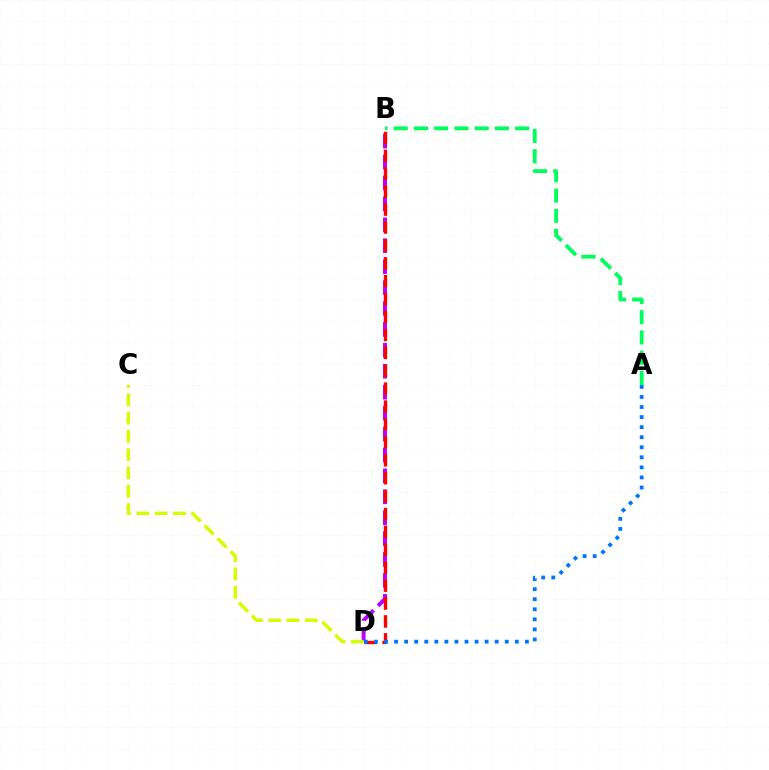{('A', 'B'): [{'color': '#00ff5c', 'line_style': 'dashed', 'thickness': 2.75}], ('B', 'D'): [{'color': '#b900ff', 'line_style': 'dashed', 'thickness': 2.84}, {'color': '#ff0000', 'line_style': 'dashed', 'thickness': 2.43}], ('C', 'D'): [{'color': '#d1ff00', 'line_style': 'dashed', 'thickness': 2.48}], ('A', 'D'): [{'color': '#0074ff', 'line_style': 'dotted', 'thickness': 2.73}]}